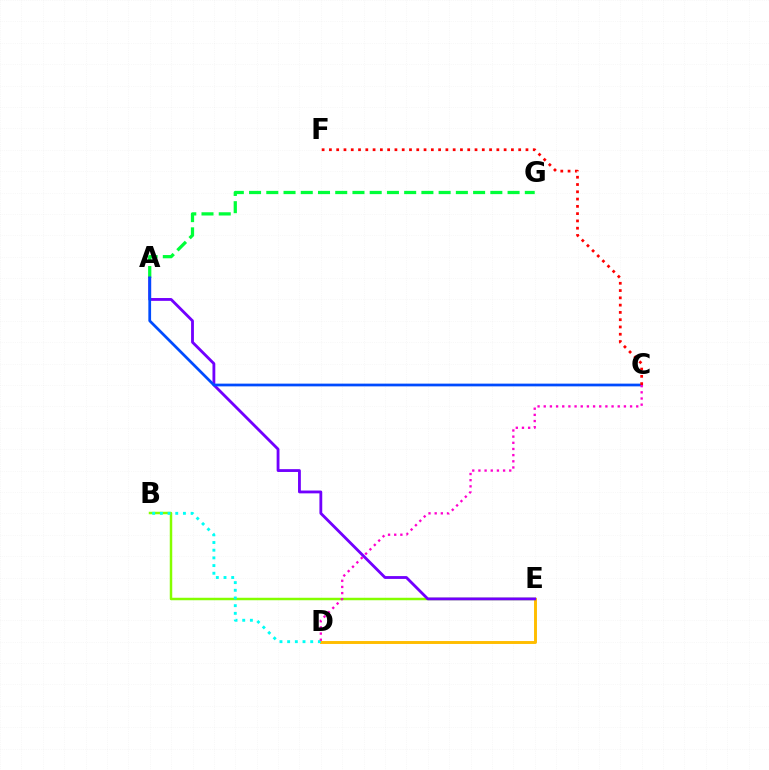{('A', 'G'): [{'color': '#00ff39', 'line_style': 'dashed', 'thickness': 2.34}], ('B', 'E'): [{'color': '#84ff00', 'line_style': 'solid', 'thickness': 1.79}], ('D', 'E'): [{'color': '#ffbd00', 'line_style': 'solid', 'thickness': 2.11}], ('A', 'E'): [{'color': '#7200ff', 'line_style': 'solid', 'thickness': 2.03}], ('B', 'D'): [{'color': '#00fff6', 'line_style': 'dotted', 'thickness': 2.09}], ('A', 'C'): [{'color': '#004bff', 'line_style': 'solid', 'thickness': 1.97}], ('C', 'F'): [{'color': '#ff0000', 'line_style': 'dotted', 'thickness': 1.98}], ('C', 'D'): [{'color': '#ff00cf', 'line_style': 'dotted', 'thickness': 1.68}]}